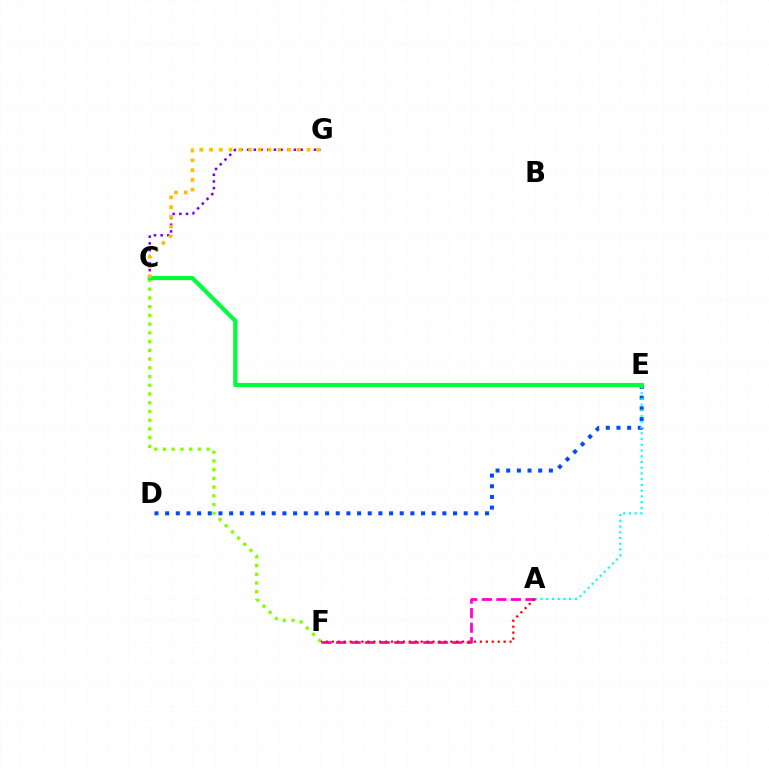{('D', 'E'): [{'color': '#004bff', 'line_style': 'dotted', 'thickness': 2.9}], ('A', 'E'): [{'color': '#00fff6', 'line_style': 'dotted', 'thickness': 1.56}], ('A', 'F'): [{'color': '#ff00cf', 'line_style': 'dashed', 'thickness': 1.97}, {'color': '#ff0000', 'line_style': 'dotted', 'thickness': 1.61}], ('C', 'F'): [{'color': '#84ff00', 'line_style': 'dotted', 'thickness': 2.37}], ('C', 'G'): [{'color': '#7200ff', 'line_style': 'dotted', 'thickness': 1.82}, {'color': '#ffbd00', 'line_style': 'dotted', 'thickness': 2.65}], ('C', 'E'): [{'color': '#00ff39', 'line_style': 'solid', 'thickness': 2.98}]}